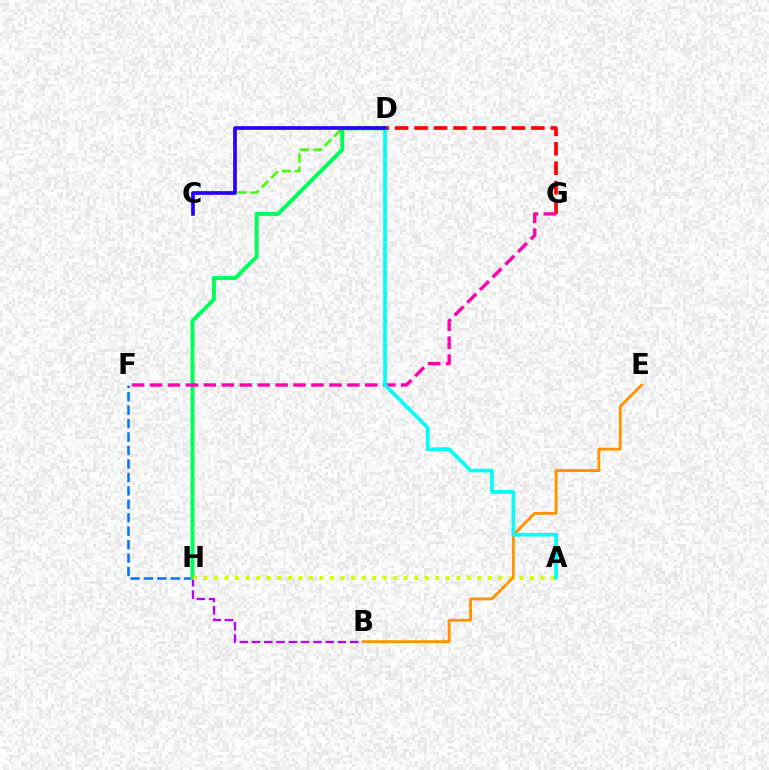{('F', 'H'): [{'color': '#0074ff', 'line_style': 'dashed', 'thickness': 1.83}], ('B', 'H'): [{'color': '#b900ff', 'line_style': 'dashed', 'thickness': 1.67}], ('C', 'D'): [{'color': '#3dff00', 'line_style': 'dashed', 'thickness': 1.8}, {'color': '#2500ff', 'line_style': 'solid', 'thickness': 2.63}], ('D', 'H'): [{'color': '#00ff5c', 'line_style': 'solid', 'thickness': 2.86}], ('D', 'G'): [{'color': '#ff0000', 'line_style': 'dashed', 'thickness': 2.64}], ('F', 'G'): [{'color': '#ff00ac', 'line_style': 'dashed', 'thickness': 2.44}], ('A', 'H'): [{'color': '#d1ff00', 'line_style': 'dotted', 'thickness': 2.86}], ('B', 'E'): [{'color': '#ff9400', 'line_style': 'solid', 'thickness': 2.06}], ('A', 'D'): [{'color': '#00fff6', 'line_style': 'solid', 'thickness': 2.64}]}